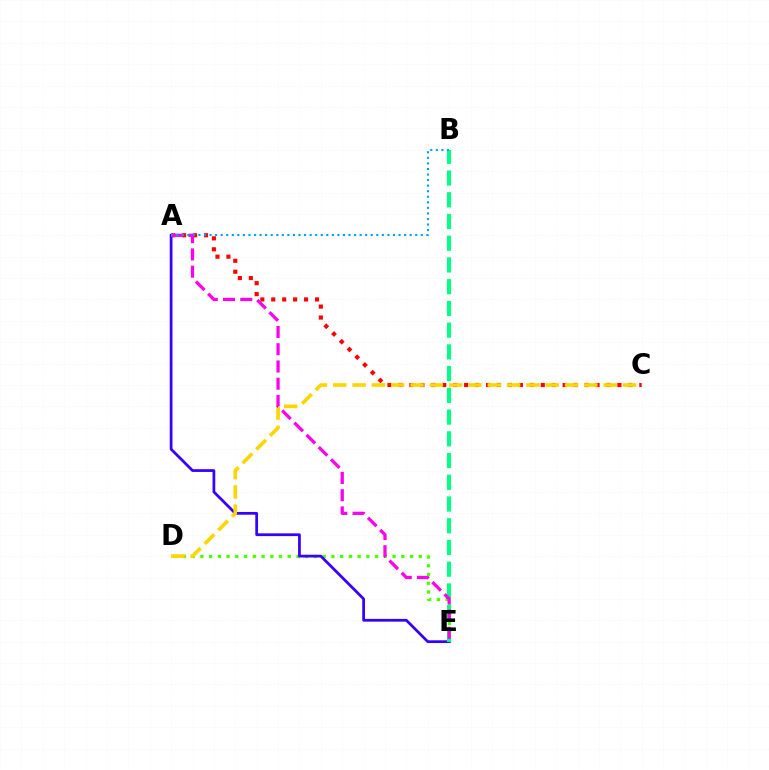{('D', 'E'): [{'color': '#4fff00', 'line_style': 'dotted', 'thickness': 2.37}], ('A', 'E'): [{'color': '#3700ff', 'line_style': 'solid', 'thickness': 1.99}, {'color': '#ff00ed', 'line_style': 'dashed', 'thickness': 2.34}], ('A', 'C'): [{'color': '#ff0000', 'line_style': 'dotted', 'thickness': 2.97}], ('B', 'E'): [{'color': '#00ff86', 'line_style': 'dashed', 'thickness': 2.95}], ('C', 'D'): [{'color': '#ffd500', 'line_style': 'dashed', 'thickness': 2.62}], ('A', 'B'): [{'color': '#009eff', 'line_style': 'dotted', 'thickness': 1.51}]}